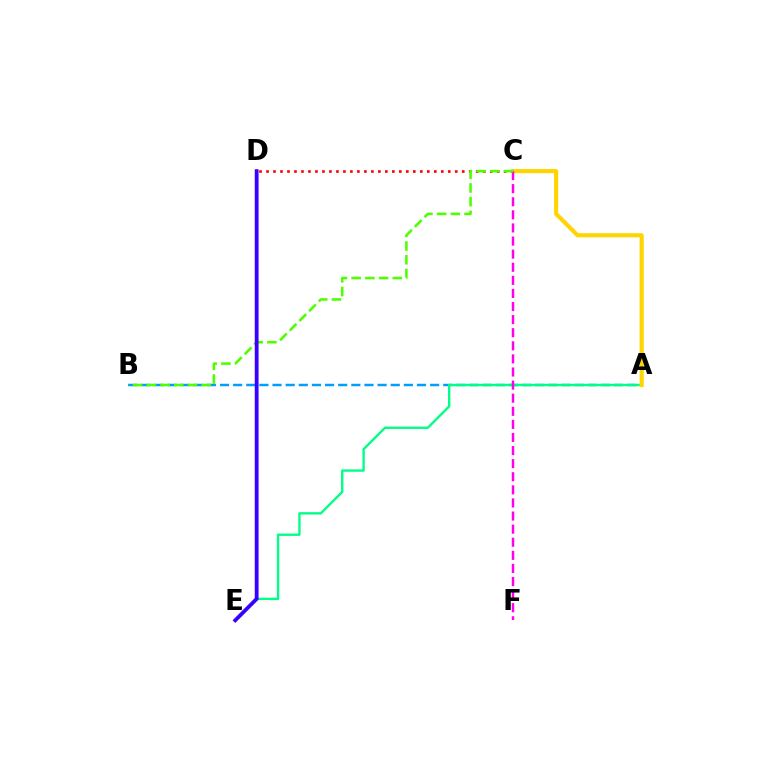{('A', 'B'): [{'color': '#009eff', 'line_style': 'dashed', 'thickness': 1.78}], ('A', 'E'): [{'color': '#00ff86', 'line_style': 'solid', 'thickness': 1.7}], ('C', 'D'): [{'color': '#ff0000', 'line_style': 'dotted', 'thickness': 1.9}], ('A', 'C'): [{'color': '#ffd500', 'line_style': 'solid', 'thickness': 2.95}], ('C', 'F'): [{'color': '#ff00ed', 'line_style': 'dashed', 'thickness': 1.78}], ('B', 'C'): [{'color': '#4fff00', 'line_style': 'dashed', 'thickness': 1.86}], ('D', 'E'): [{'color': '#3700ff', 'line_style': 'solid', 'thickness': 2.74}]}